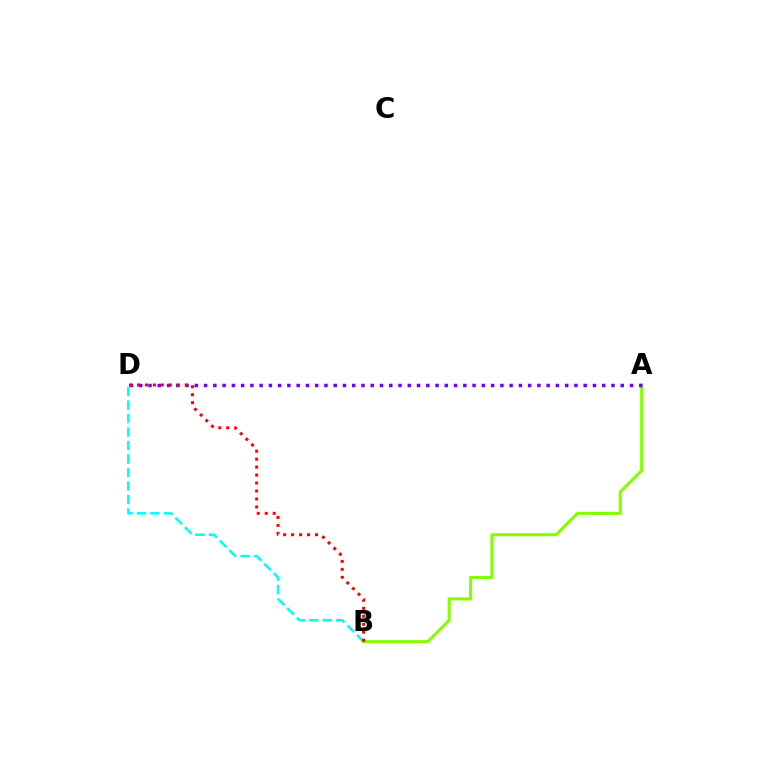{('A', 'B'): [{'color': '#84ff00', 'line_style': 'solid', 'thickness': 2.24}], ('A', 'D'): [{'color': '#7200ff', 'line_style': 'dotted', 'thickness': 2.52}], ('B', 'D'): [{'color': '#00fff6', 'line_style': 'dashed', 'thickness': 1.83}, {'color': '#ff0000', 'line_style': 'dotted', 'thickness': 2.16}]}